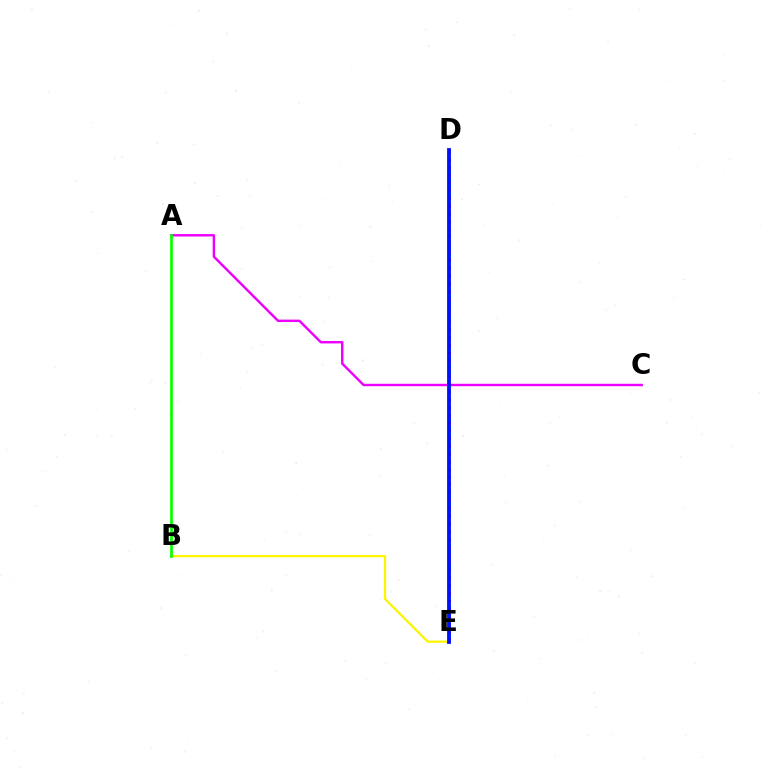{('A', 'C'): [{'color': '#ee00ff', 'line_style': 'solid', 'thickness': 1.74}], ('D', 'E'): [{'color': '#00fff6', 'line_style': 'dotted', 'thickness': 1.88}, {'color': '#ff0000', 'line_style': 'dotted', 'thickness': 2.11}, {'color': '#0010ff', 'line_style': 'solid', 'thickness': 2.74}], ('B', 'E'): [{'color': '#fcf500', 'line_style': 'solid', 'thickness': 1.63}], ('A', 'B'): [{'color': '#08ff00', 'line_style': 'solid', 'thickness': 1.96}]}